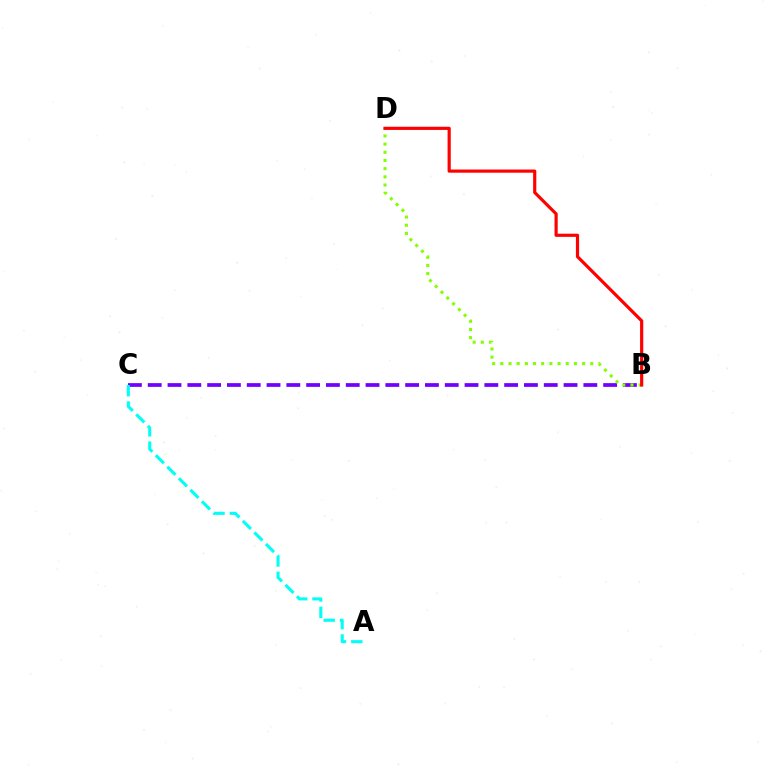{('B', 'C'): [{'color': '#7200ff', 'line_style': 'dashed', 'thickness': 2.69}], ('B', 'D'): [{'color': '#84ff00', 'line_style': 'dotted', 'thickness': 2.22}, {'color': '#ff0000', 'line_style': 'solid', 'thickness': 2.28}], ('A', 'C'): [{'color': '#00fff6', 'line_style': 'dashed', 'thickness': 2.22}]}